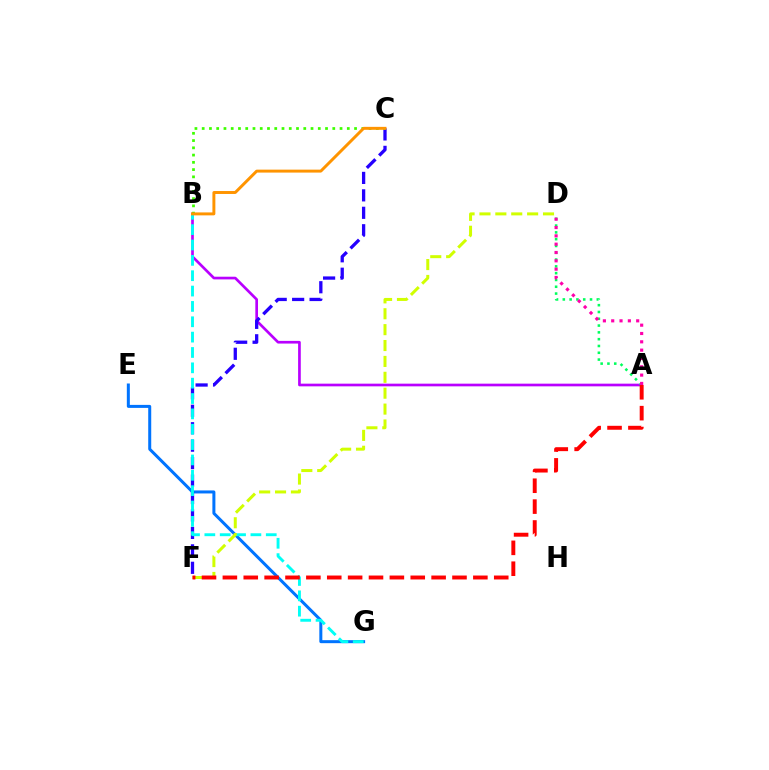{('A', 'B'): [{'color': '#b900ff', 'line_style': 'solid', 'thickness': 1.93}], ('A', 'D'): [{'color': '#00ff5c', 'line_style': 'dotted', 'thickness': 1.85}, {'color': '#ff00ac', 'line_style': 'dotted', 'thickness': 2.26}], ('E', 'G'): [{'color': '#0074ff', 'line_style': 'solid', 'thickness': 2.17}], ('C', 'F'): [{'color': '#2500ff', 'line_style': 'dashed', 'thickness': 2.37}], ('B', 'C'): [{'color': '#3dff00', 'line_style': 'dotted', 'thickness': 1.97}, {'color': '#ff9400', 'line_style': 'solid', 'thickness': 2.12}], ('B', 'G'): [{'color': '#00fff6', 'line_style': 'dashed', 'thickness': 2.09}], ('D', 'F'): [{'color': '#d1ff00', 'line_style': 'dashed', 'thickness': 2.16}], ('A', 'F'): [{'color': '#ff0000', 'line_style': 'dashed', 'thickness': 2.84}]}